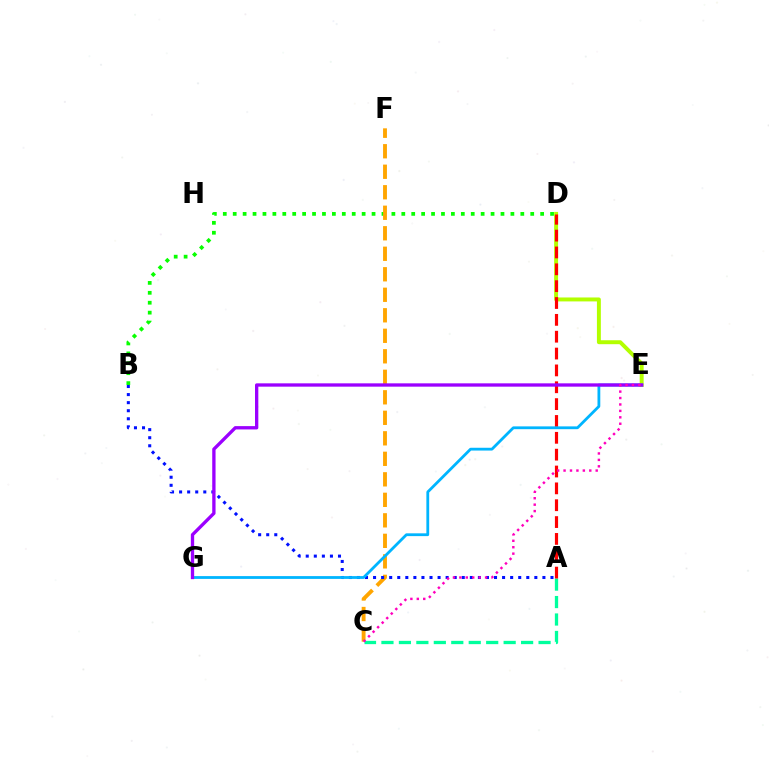{('B', 'D'): [{'color': '#08ff00', 'line_style': 'dotted', 'thickness': 2.69}], ('D', 'E'): [{'color': '#b3ff00', 'line_style': 'solid', 'thickness': 2.84}], ('C', 'F'): [{'color': '#ffa500', 'line_style': 'dashed', 'thickness': 2.79}], ('A', 'B'): [{'color': '#0010ff', 'line_style': 'dotted', 'thickness': 2.19}], ('A', 'C'): [{'color': '#00ff9d', 'line_style': 'dashed', 'thickness': 2.37}], ('A', 'D'): [{'color': '#ff0000', 'line_style': 'dashed', 'thickness': 2.29}], ('E', 'G'): [{'color': '#00b5ff', 'line_style': 'solid', 'thickness': 2.02}, {'color': '#9b00ff', 'line_style': 'solid', 'thickness': 2.39}], ('C', 'E'): [{'color': '#ff00bd', 'line_style': 'dotted', 'thickness': 1.75}]}